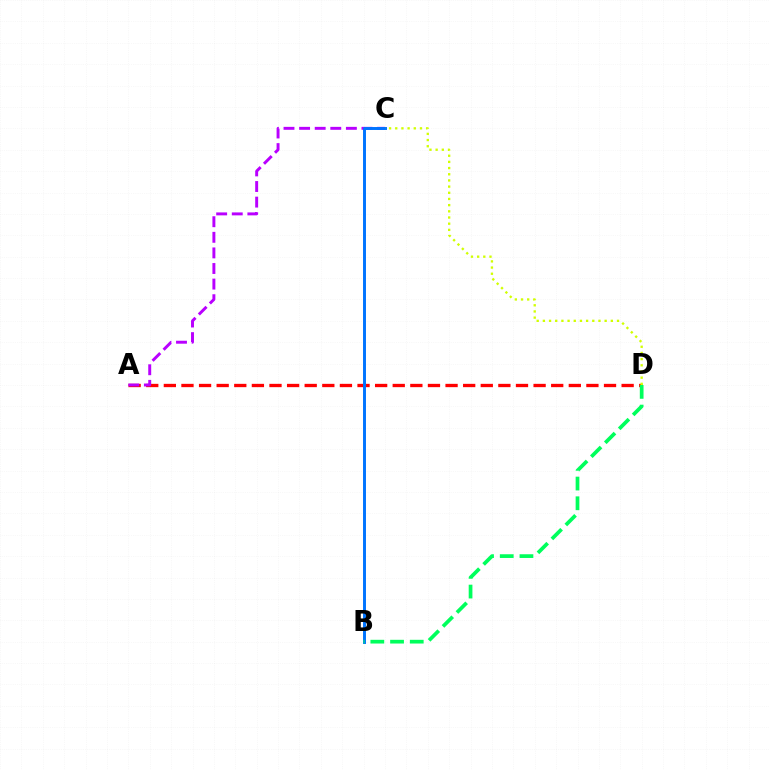{('A', 'D'): [{'color': '#ff0000', 'line_style': 'dashed', 'thickness': 2.39}], ('A', 'C'): [{'color': '#b900ff', 'line_style': 'dashed', 'thickness': 2.12}], ('B', 'C'): [{'color': '#0074ff', 'line_style': 'solid', 'thickness': 2.12}], ('C', 'D'): [{'color': '#d1ff00', 'line_style': 'dotted', 'thickness': 1.68}], ('B', 'D'): [{'color': '#00ff5c', 'line_style': 'dashed', 'thickness': 2.68}]}